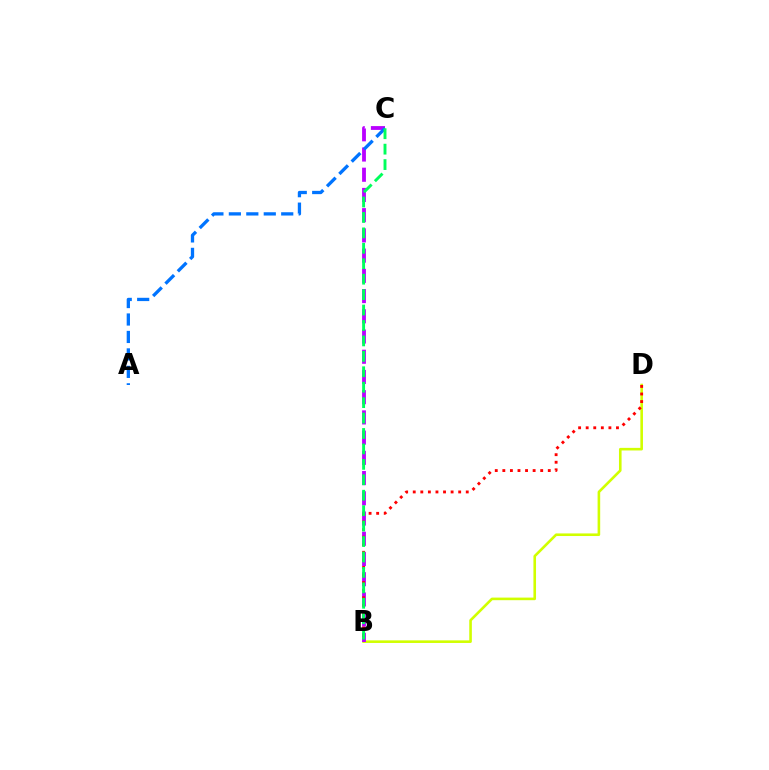{('B', 'D'): [{'color': '#d1ff00', 'line_style': 'solid', 'thickness': 1.87}, {'color': '#ff0000', 'line_style': 'dotted', 'thickness': 2.06}], ('B', 'C'): [{'color': '#b900ff', 'line_style': 'dashed', 'thickness': 2.75}, {'color': '#00ff5c', 'line_style': 'dashed', 'thickness': 2.1}], ('A', 'C'): [{'color': '#0074ff', 'line_style': 'dashed', 'thickness': 2.37}]}